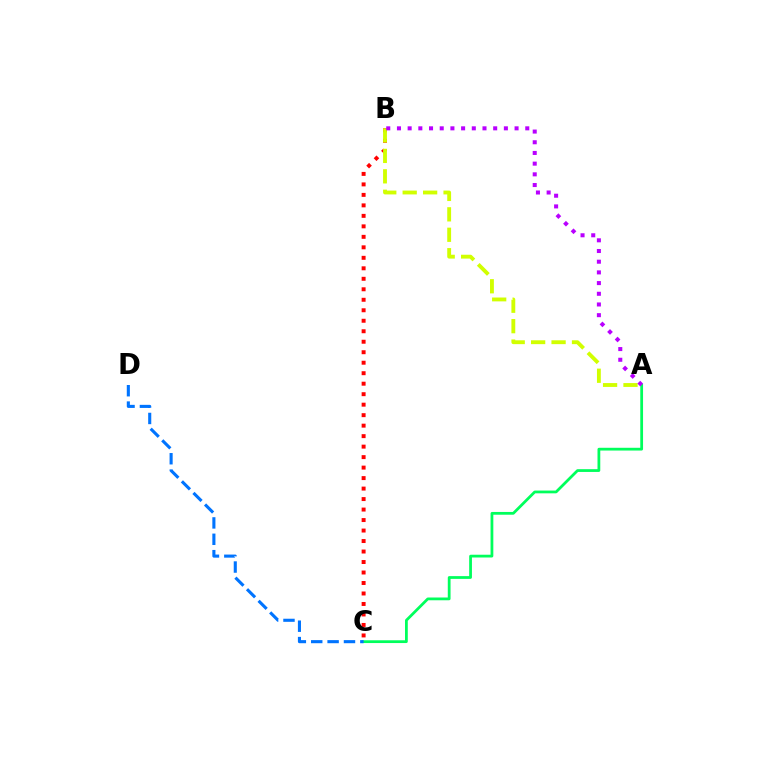{('B', 'C'): [{'color': '#ff0000', 'line_style': 'dotted', 'thickness': 2.85}], ('A', 'C'): [{'color': '#00ff5c', 'line_style': 'solid', 'thickness': 1.99}], ('A', 'B'): [{'color': '#d1ff00', 'line_style': 'dashed', 'thickness': 2.78}, {'color': '#b900ff', 'line_style': 'dotted', 'thickness': 2.91}], ('C', 'D'): [{'color': '#0074ff', 'line_style': 'dashed', 'thickness': 2.22}]}